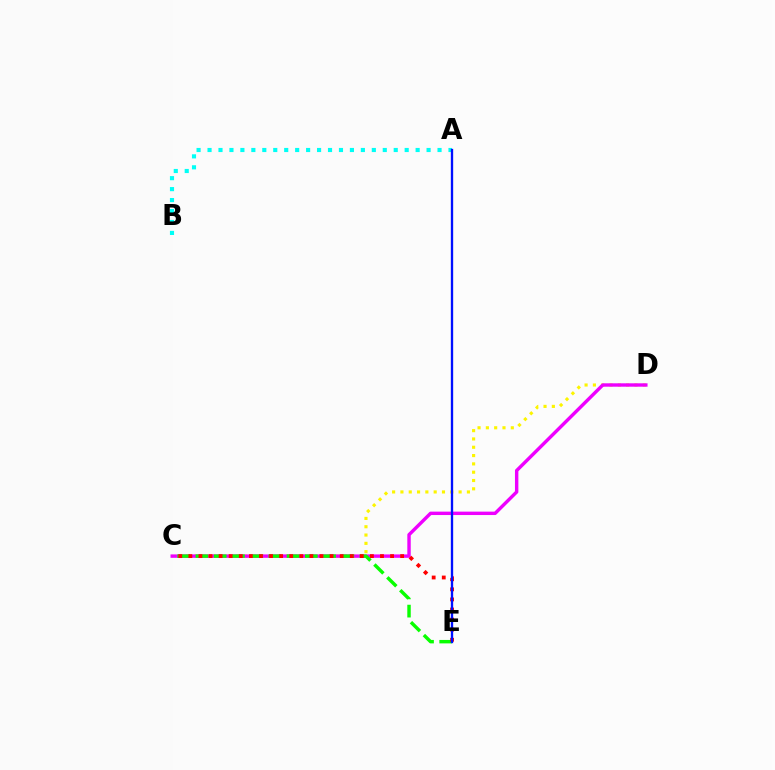{('C', 'D'): [{'color': '#fcf500', 'line_style': 'dotted', 'thickness': 2.26}, {'color': '#ee00ff', 'line_style': 'solid', 'thickness': 2.46}], ('C', 'E'): [{'color': '#08ff00', 'line_style': 'dashed', 'thickness': 2.48}, {'color': '#ff0000', 'line_style': 'dotted', 'thickness': 2.74}], ('A', 'B'): [{'color': '#00fff6', 'line_style': 'dotted', 'thickness': 2.98}], ('A', 'E'): [{'color': '#0010ff', 'line_style': 'solid', 'thickness': 1.68}]}